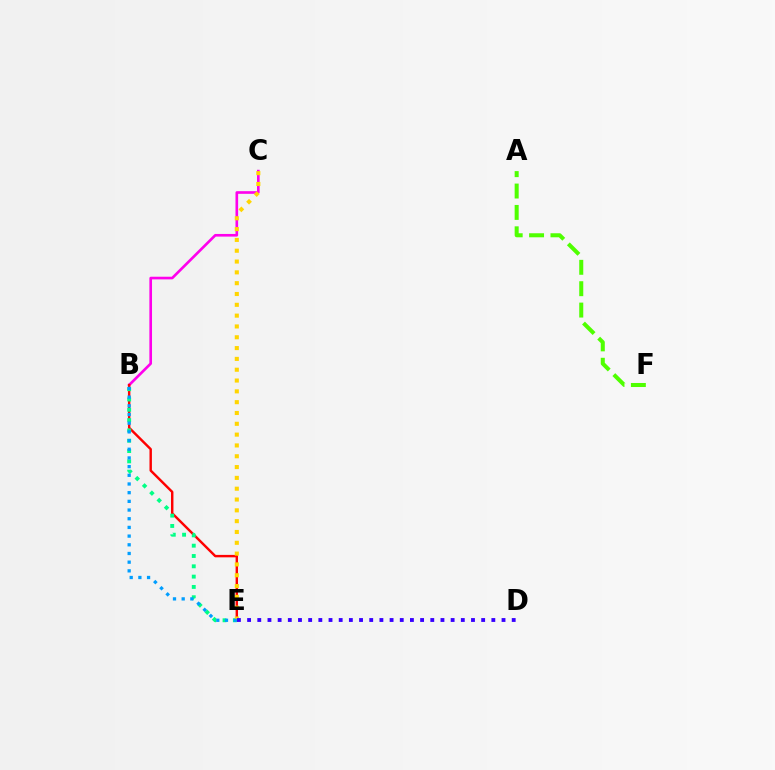{('B', 'C'): [{'color': '#ff00ed', 'line_style': 'solid', 'thickness': 1.91}], ('B', 'E'): [{'color': '#ff0000', 'line_style': 'solid', 'thickness': 1.75}, {'color': '#00ff86', 'line_style': 'dotted', 'thickness': 2.8}, {'color': '#009eff', 'line_style': 'dotted', 'thickness': 2.36}], ('A', 'F'): [{'color': '#4fff00', 'line_style': 'dashed', 'thickness': 2.9}], ('C', 'E'): [{'color': '#ffd500', 'line_style': 'dotted', 'thickness': 2.94}], ('D', 'E'): [{'color': '#3700ff', 'line_style': 'dotted', 'thickness': 2.76}]}